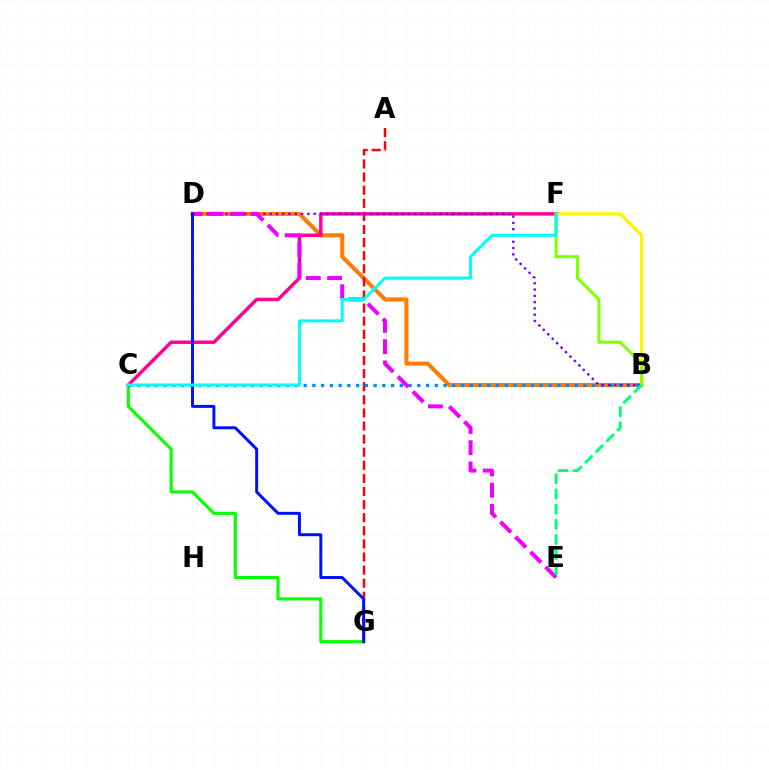{('B', 'D'): [{'color': '#ff7c00', 'line_style': 'solid', 'thickness': 2.93}, {'color': '#7200ff', 'line_style': 'dotted', 'thickness': 1.71}], ('A', 'G'): [{'color': '#ff0000', 'line_style': 'dashed', 'thickness': 1.78}], ('C', 'G'): [{'color': '#08ff00', 'line_style': 'solid', 'thickness': 2.24}], ('B', 'C'): [{'color': '#008cff', 'line_style': 'dotted', 'thickness': 2.38}], ('B', 'F'): [{'color': '#fcf500', 'line_style': 'solid', 'thickness': 2.36}, {'color': '#84ff00', 'line_style': 'solid', 'thickness': 2.19}], ('C', 'F'): [{'color': '#ff0094', 'line_style': 'solid', 'thickness': 2.48}, {'color': '#00fff6', 'line_style': 'solid', 'thickness': 2.18}], ('D', 'E'): [{'color': '#ee00ff', 'line_style': 'dashed', 'thickness': 2.89}], ('D', 'G'): [{'color': '#0010ff', 'line_style': 'solid', 'thickness': 2.13}], ('B', 'E'): [{'color': '#00ff74', 'line_style': 'dashed', 'thickness': 2.06}]}